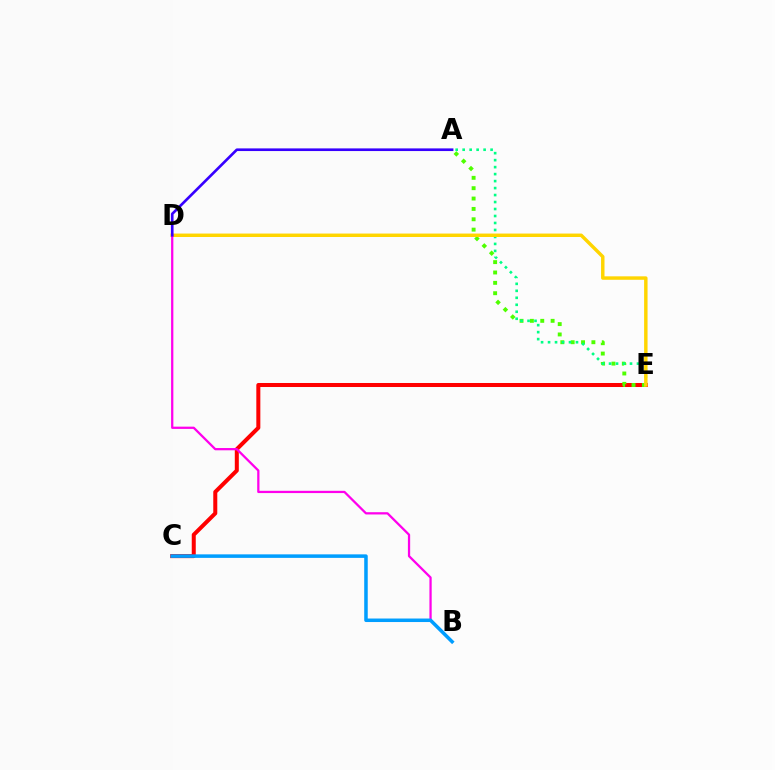{('C', 'E'): [{'color': '#ff0000', 'line_style': 'solid', 'thickness': 2.89}], ('A', 'E'): [{'color': '#4fff00', 'line_style': 'dotted', 'thickness': 2.82}, {'color': '#00ff86', 'line_style': 'dotted', 'thickness': 1.9}], ('D', 'E'): [{'color': '#ffd500', 'line_style': 'solid', 'thickness': 2.48}], ('B', 'D'): [{'color': '#ff00ed', 'line_style': 'solid', 'thickness': 1.63}], ('A', 'D'): [{'color': '#3700ff', 'line_style': 'solid', 'thickness': 1.91}], ('B', 'C'): [{'color': '#009eff', 'line_style': 'solid', 'thickness': 2.53}]}